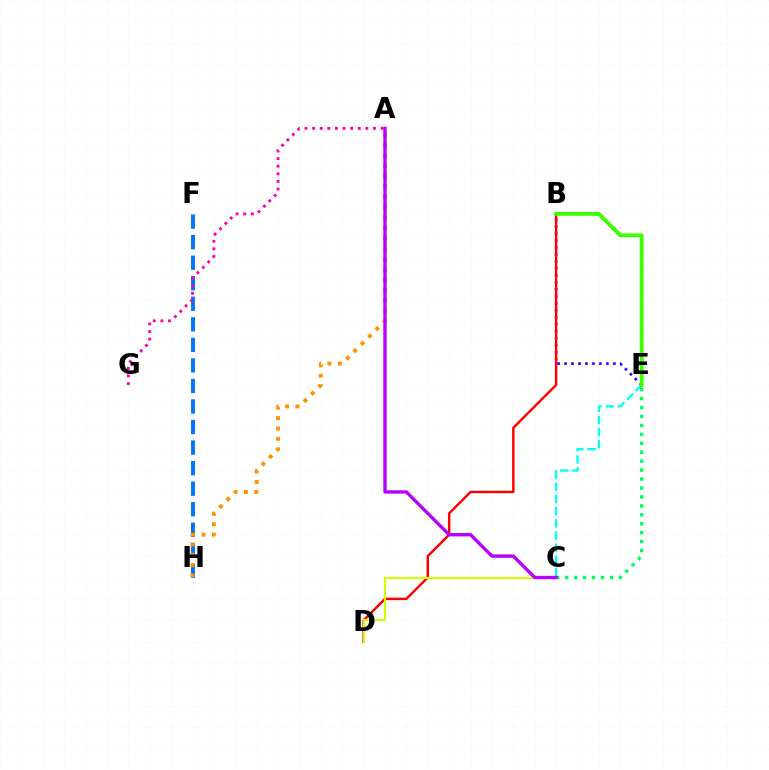{('B', 'E'): [{'color': '#2500ff', 'line_style': 'dotted', 'thickness': 1.89}, {'color': '#3dff00', 'line_style': 'solid', 'thickness': 2.77}], ('F', 'H'): [{'color': '#0074ff', 'line_style': 'dashed', 'thickness': 2.79}], ('A', 'H'): [{'color': '#ff9400', 'line_style': 'dotted', 'thickness': 2.82}], ('B', 'D'): [{'color': '#ff0000', 'line_style': 'solid', 'thickness': 1.75}], ('C', 'E'): [{'color': '#00ff5c', 'line_style': 'dotted', 'thickness': 2.43}, {'color': '#00fff6', 'line_style': 'dashed', 'thickness': 1.66}], ('C', 'D'): [{'color': '#d1ff00', 'line_style': 'solid', 'thickness': 1.51}], ('A', 'C'): [{'color': '#b900ff', 'line_style': 'solid', 'thickness': 2.43}], ('A', 'G'): [{'color': '#ff00ac', 'line_style': 'dotted', 'thickness': 2.07}]}